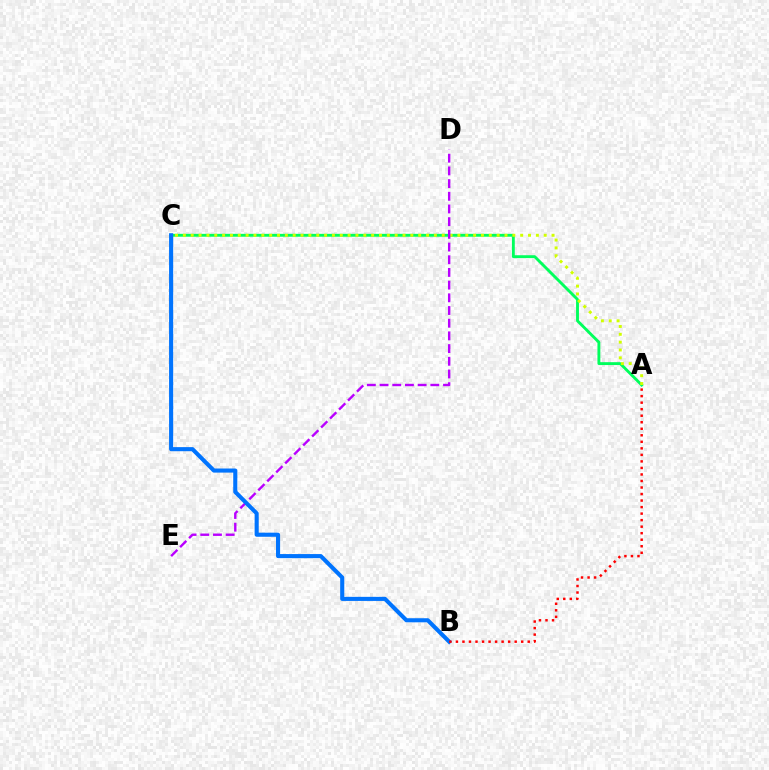{('A', 'C'): [{'color': '#00ff5c', 'line_style': 'solid', 'thickness': 2.07}, {'color': '#d1ff00', 'line_style': 'dotted', 'thickness': 2.13}], ('D', 'E'): [{'color': '#b900ff', 'line_style': 'dashed', 'thickness': 1.72}], ('B', 'C'): [{'color': '#0074ff', 'line_style': 'solid', 'thickness': 2.95}], ('A', 'B'): [{'color': '#ff0000', 'line_style': 'dotted', 'thickness': 1.77}]}